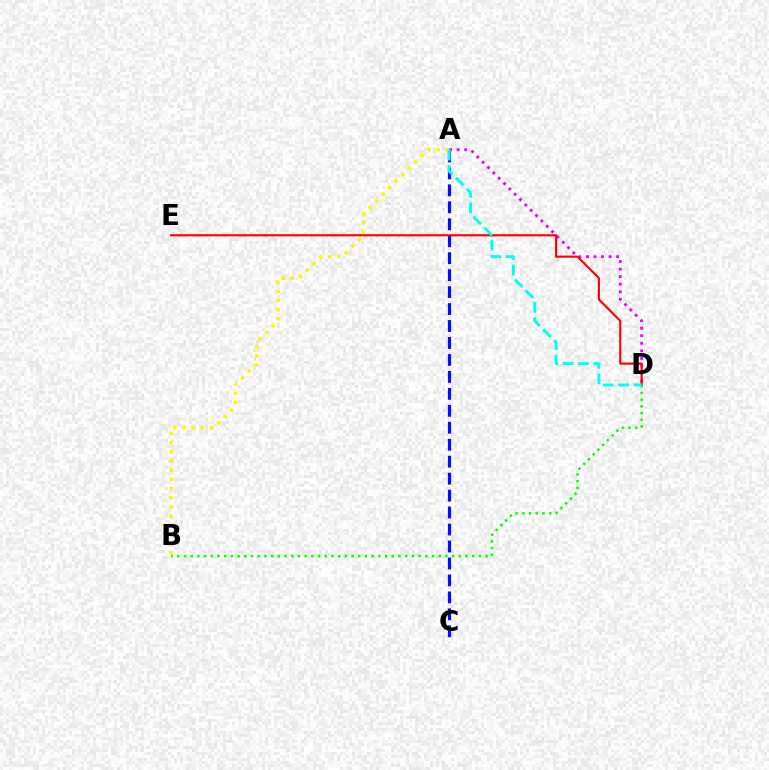{('A', 'C'): [{'color': '#0010ff', 'line_style': 'dashed', 'thickness': 2.3}], ('A', 'D'): [{'color': '#ee00ff', 'line_style': 'dotted', 'thickness': 2.05}, {'color': '#00fff6', 'line_style': 'dashed', 'thickness': 2.09}], ('D', 'E'): [{'color': '#ff0000', 'line_style': 'solid', 'thickness': 1.53}], ('A', 'B'): [{'color': '#fcf500', 'line_style': 'dotted', 'thickness': 2.5}], ('B', 'D'): [{'color': '#08ff00', 'line_style': 'dotted', 'thickness': 1.82}]}